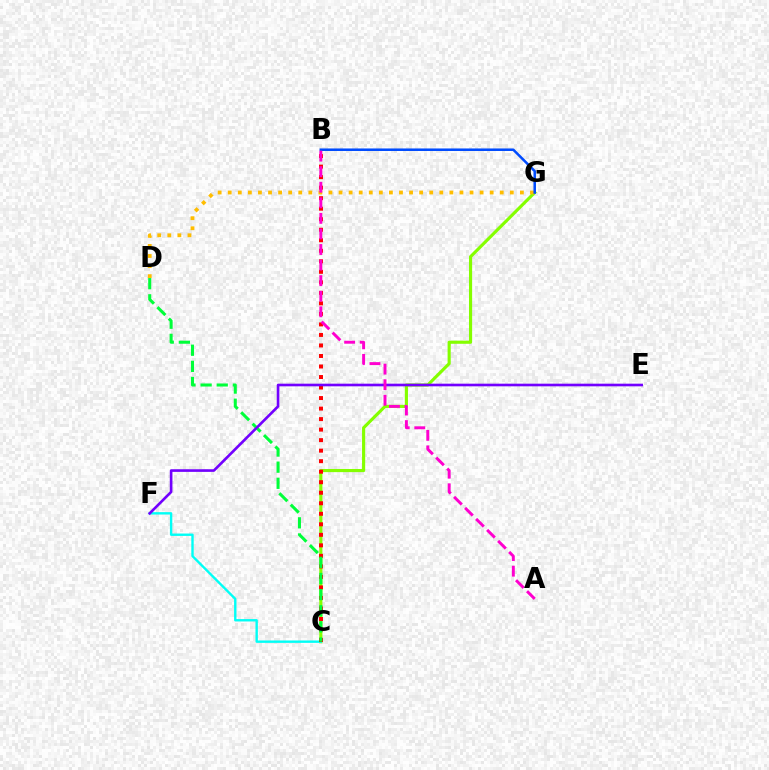{('C', 'G'): [{'color': '#84ff00', 'line_style': 'solid', 'thickness': 2.26}], ('D', 'G'): [{'color': '#ffbd00', 'line_style': 'dotted', 'thickness': 2.74}], ('C', 'F'): [{'color': '#00fff6', 'line_style': 'solid', 'thickness': 1.72}], ('B', 'C'): [{'color': '#ff0000', 'line_style': 'dotted', 'thickness': 2.86}], ('B', 'G'): [{'color': '#004bff', 'line_style': 'solid', 'thickness': 1.82}], ('C', 'D'): [{'color': '#00ff39', 'line_style': 'dashed', 'thickness': 2.19}], ('E', 'F'): [{'color': '#7200ff', 'line_style': 'solid', 'thickness': 1.9}], ('A', 'B'): [{'color': '#ff00cf', 'line_style': 'dashed', 'thickness': 2.12}]}